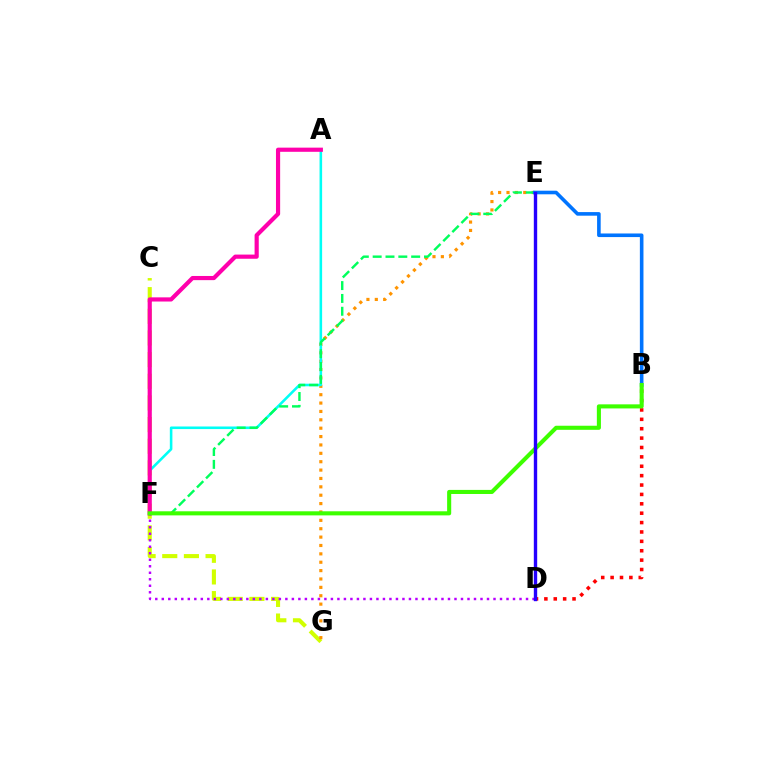{('C', 'G'): [{'color': '#d1ff00', 'line_style': 'dashed', 'thickness': 2.94}], ('E', 'G'): [{'color': '#ff9400', 'line_style': 'dotted', 'thickness': 2.28}], ('A', 'F'): [{'color': '#00fff6', 'line_style': 'solid', 'thickness': 1.86}, {'color': '#ff00ac', 'line_style': 'solid', 'thickness': 3.0}], ('B', 'D'): [{'color': '#ff0000', 'line_style': 'dotted', 'thickness': 2.55}], ('E', 'F'): [{'color': '#00ff5c', 'line_style': 'dashed', 'thickness': 1.74}], ('D', 'F'): [{'color': '#b900ff', 'line_style': 'dotted', 'thickness': 1.77}], ('B', 'E'): [{'color': '#0074ff', 'line_style': 'solid', 'thickness': 2.59}], ('B', 'F'): [{'color': '#3dff00', 'line_style': 'solid', 'thickness': 2.94}], ('D', 'E'): [{'color': '#2500ff', 'line_style': 'solid', 'thickness': 2.43}]}